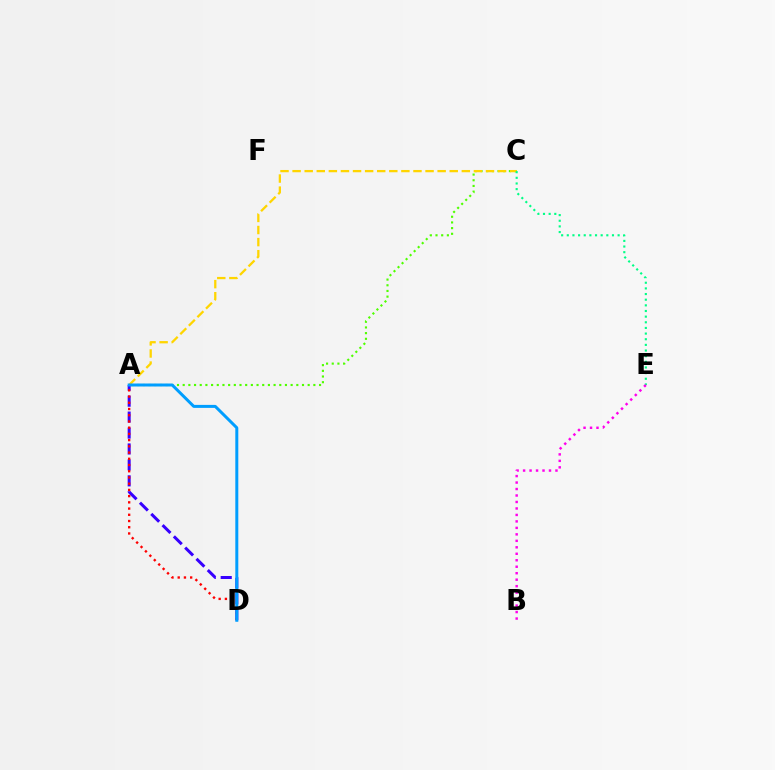{('A', 'D'): [{'color': '#3700ff', 'line_style': 'dashed', 'thickness': 2.16}, {'color': '#ff0000', 'line_style': 'dotted', 'thickness': 1.69}, {'color': '#009eff', 'line_style': 'solid', 'thickness': 2.15}], ('A', 'C'): [{'color': '#4fff00', 'line_style': 'dotted', 'thickness': 1.54}, {'color': '#ffd500', 'line_style': 'dashed', 'thickness': 1.64}], ('C', 'E'): [{'color': '#00ff86', 'line_style': 'dotted', 'thickness': 1.53}], ('B', 'E'): [{'color': '#ff00ed', 'line_style': 'dotted', 'thickness': 1.76}]}